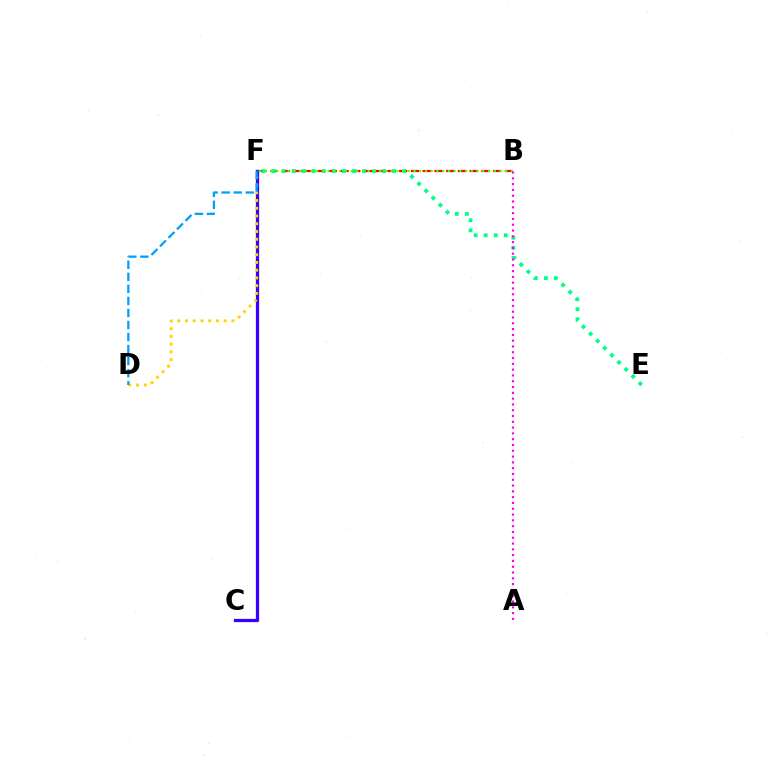{('B', 'F'): [{'color': '#ff0000', 'line_style': 'dashed', 'thickness': 1.59}, {'color': '#4fff00', 'line_style': 'dotted', 'thickness': 1.56}], ('C', 'F'): [{'color': '#3700ff', 'line_style': 'solid', 'thickness': 2.35}], ('E', 'F'): [{'color': '#00ff86', 'line_style': 'dotted', 'thickness': 2.73}], ('D', 'F'): [{'color': '#ffd500', 'line_style': 'dotted', 'thickness': 2.1}, {'color': '#009eff', 'line_style': 'dashed', 'thickness': 1.64}], ('A', 'B'): [{'color': '#ff00ed', 'line_style': 'dotted', 'thickness': 1.57}]}